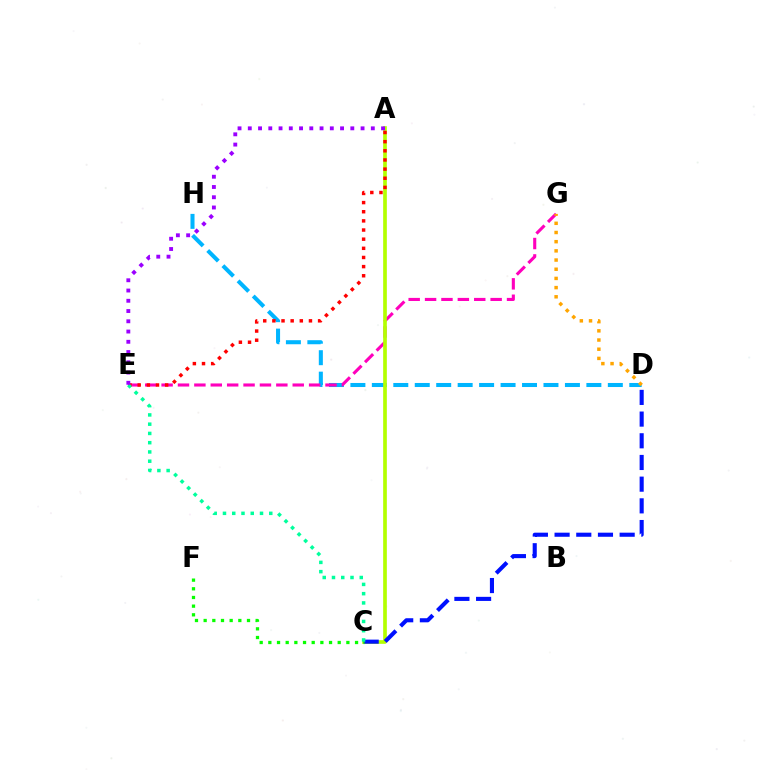{('D', 'H'): [{'color': '#00b5ff', 'line_style': 'dashed', 'thickness': 2.91}], ('E', 'G'): [{'color': '#ff00bd', 'line_style': 'dashed', 'thickness': 2.23}], ('A', 'C'): [{'color': '#b3ff00', 'line_style': 'solid', 'thickness': 2.65}], ('C', 'D'): [{'color': '#0010ff', 'line_style': 'dashed', 'thickness': 2.95}], ('D', 'G'): [{'color': '#ffa500', 'line_style': 'dotted', 'thickness': 2.5}], ('C', 'F'): [{'color': '#08ff00', 'line_style': 'dotted', 'thickness': 2.36}], ('A', 'E'): [{'color': '#ff0000', 'line_style': 'dotted', 'thickness': 2.48}, {'color': '#9b00ff', 'line_style': 'dotted', 'thickness': 2.79}], ('C', 'E'): [{'color': '#00ff9d', 'line_style': 'dotted', 'thickness': 2.52}]}